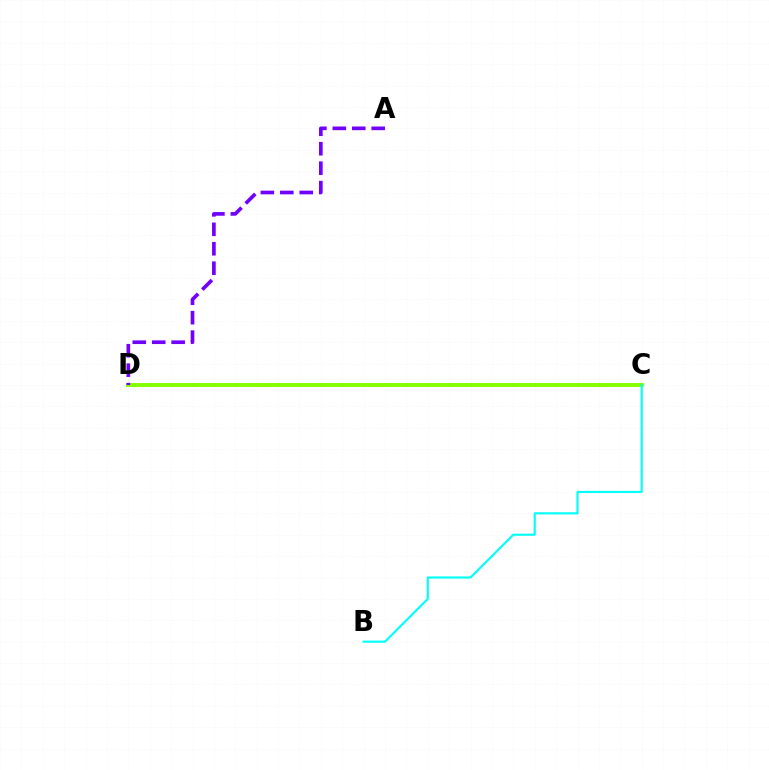{('C', 'D'): [{'color': '#ff0000', 'line_style': 'dashed', 'thickness': 1.51}, {'color': '#84ff00', 'line_style': 'solid', 'thickness': 2.84}], ('A', 'D'): [{'color': '#7200ff', 'line_style': 'dashed', 'thickness': 2.64}], ('B', 'C'): [{'color': '#00fff6', 'line_style': 'solid', 'thickness': 1.54}]}